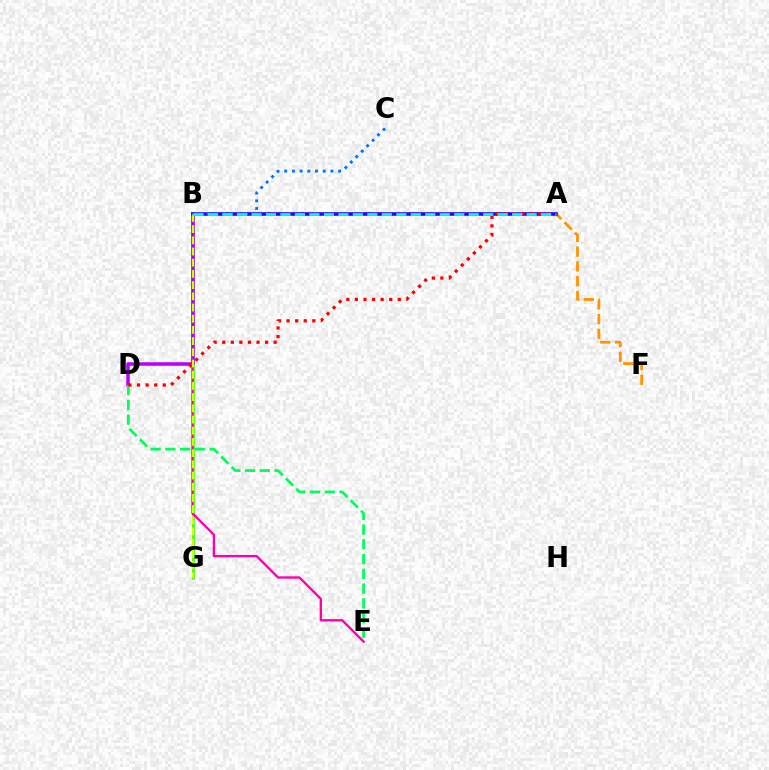{('B', 'G'): [{'color': '#3dff00', 'line_style': 'solid', 'thickness': 1.88}, {'color': '#d1ff00', 'line_style': 'dashed', 'thickness': 1.52}], ('B', 'E'): [{'color': '#ff00ac', 'line_style': 'solid', 'thickness': 1.68}], ('B', 'D'): [{'color': '#b900ff', 'line_style': 'solid', 'thickness': 2.52}], ('D', 'E'): [{'color': '#00ff5c', 'line_style': 'dashed', 'thickness': 2.0}], ('A', 'F'): [{'color': '#ff9400', 'line_style': 'dashed', 'thickness': 2.01}], ('A', 'B'): [{'color': '#2500ff', 'line_style': 'solid', 'thickness': 2.59}, {'color': '#00fff6', 'line_style': 'dashed', 'thickness': 1.97}], ('A', 'D'): [{'color': '#ff0000', 'line_style': 'dotted', 'thickness': 2.33}], ('B', 'C'): [{'color': '#0074ff', 'line_style': 'dotted', 'thickness': 2.09}]}